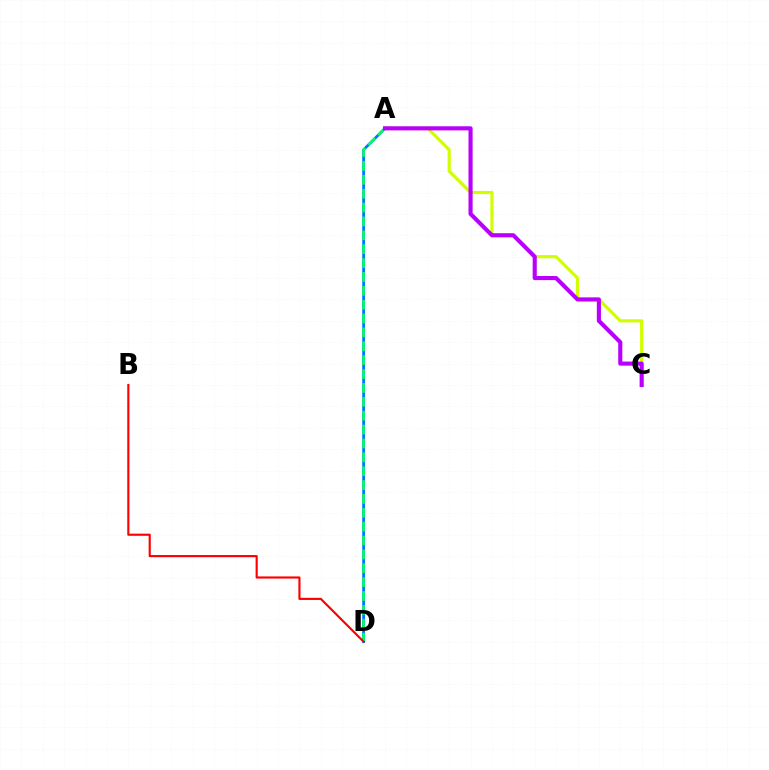{('A', 'C'): [{'color': '#d1ff00', 'line_style': 'solid', 'thickness': 2.29}, {'color': '#b900ff', 'line_style': 'solid', 'thickness': 2.96}], ('A', 'D'): [{'color': '#0074ff', 'line_style': 'solid', 'thickness': 1.99}, {'color': '#00ff5c', 'line_style': 'dashed', 'thickness': 1.88}], ('B', 'D'): [{'color': '#ff0000', 'line_style': 'solid', 'thickness': 1.55}]}